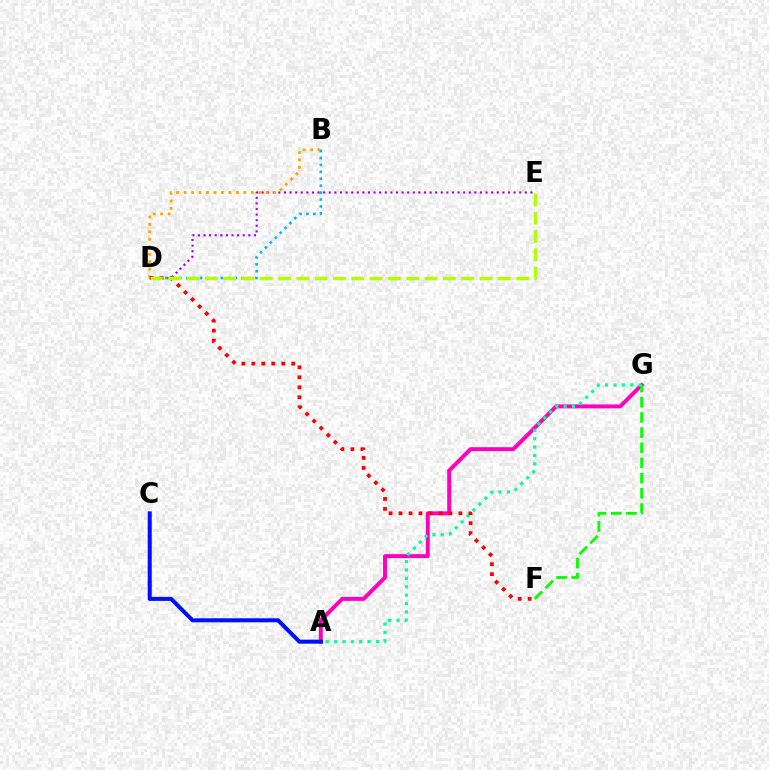{('A', 'G'): [{'color': '#ff00bd', 'line_style': 'solid', 'thickness': 2.84}, {'color': '#00ff9d', 'line_style': 'dotted', 'thickness': 2.28}], ('A', 'C'): [{'color': '#0010ff', 'line_style': 'solid', 'thickness': 2.9}], ('D', 'E'): [{'color': '#9b00ff', 'line_style': 'dotted', 'thickness': 1.52}, {'color': '#b3ff00', 'line_style': 'dashed', 'thickness': 2.49}], ('B', 'D'): [{'color': '#ffa500', 'line_style': 'dotted', 'thickness': 2.03}, {'color': '#00b5ff', 'line_style': 'dotted', 'thickness': 1.88}], ('D', 'F'): [{'color': '#ff0000', 'line_style': 'dotted', 'thickness': 2.71}], ('F', 'G'): [{'color': '#08ff00', 'line_style': 'dashed', 'thickness': 2.06}]}